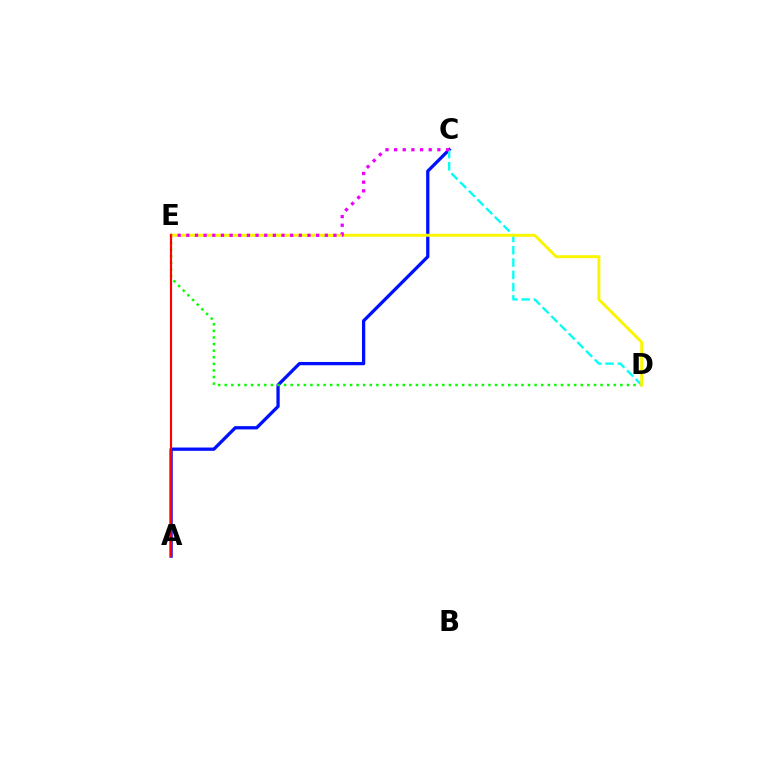{('A', 'C'): [{'color': '#0010ff', 'line_style': 'solid', 'thickness': 2.36}], ('D', 'E'): [{'color': '#08ff00', 'line_style': 'dotted', 'thickness': 1.79}, {'color': '#fcf500', 'line_style': 'solid', 'thickness': 2.11}], ('C', 'D'): [{'color': '#00fff6', 'line_style': 'dashed', 'thickness': 1.67}], ('A', 'E'): [{'color': '#ff0000', 'line_style': 'solid', 'thickness': 1.54}], ('C', 'E'): [{'color': '#ee00ff', 'line_style': 'dotted', 'thickness': 2.35}]}